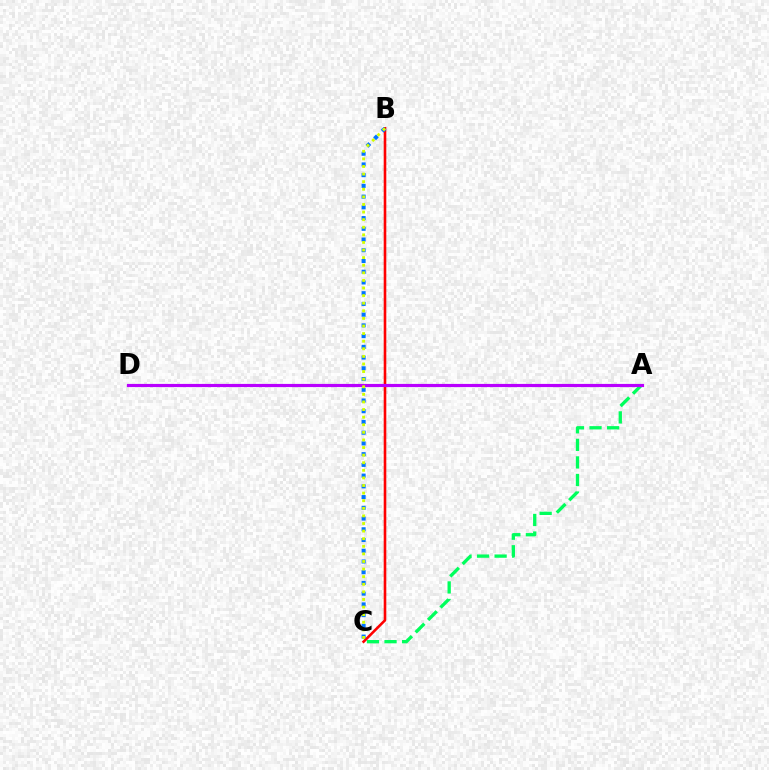{('B', 'C'): [{'color': '#ff0000', 'line_style': 'solid', 'thickness': 1.87}, {'color': '#0074ff', 'line_style': 'dotted', 'thickness': 2.92}, {'color': '#d1ff00', 'line_style': 'dotted', 'thickness': 2.06}], ('A', 'C'): [{'color': '#00ff5c', 'line_style': 'dashed', 'thickness': 2.39}], ('A', 'D'): [{'color': '#b900ff', 'line_style': 'solid', 'thickness': 2.28}]}